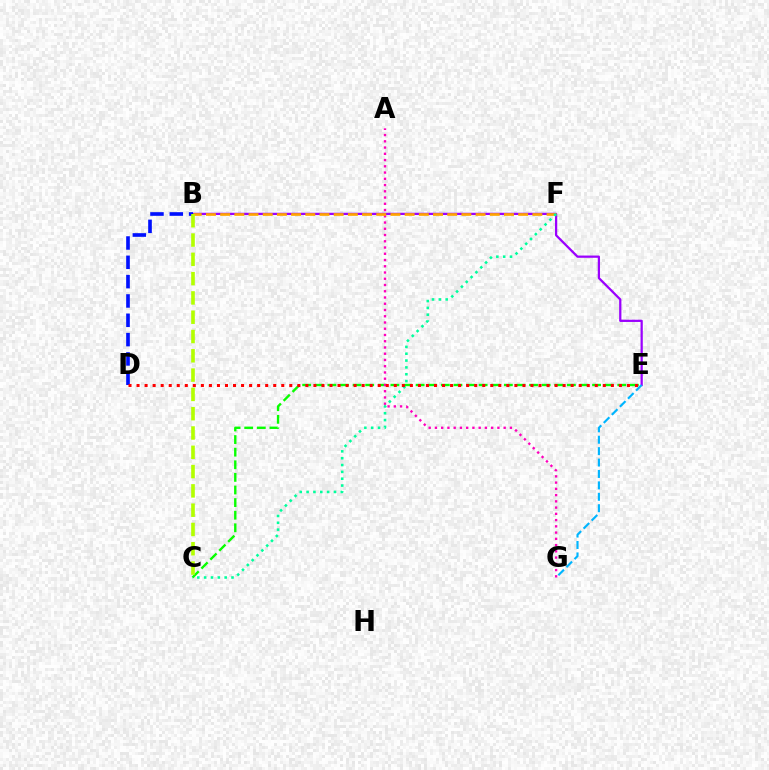{('B', 'E'): [{'color': '#9b00ff', 'line_style': 'solid', 'thickness': 1.62}], ('B', 'D'): [{'color': '#0010ff', 'line_style': 'dashed', 'thickness': 2.63}], ('C', 'E'): [{'color': '#08ff00', 'line_style': 'dashed', 'thickness': 1.71}], ('A', 'G'): [{'color': '#ff00bd', 'line_style': 'dotted', 'thickness': 1.7}], ('B', 'F'): [{'color': '#ffa500', 'line_style': 'dashed', 'thickness': 1.93}], ('C', 'F'): [{'color': '#00ff9d', 'line_style': 'dotted', 'thickness': 1.86}], ('B', 'C'): [{'color': '#b3ff00', 'line_style': 'dashed', 'thickness': 2.62}], ('D', 'E'): [{'color': '#ff0000', 'line_style': 'dotted', 'thickness': 2.18}], ('E', 'G'): [{'color': '#00b5ff', 'line_style': 'dashed', 'thickness': 1.55}]}